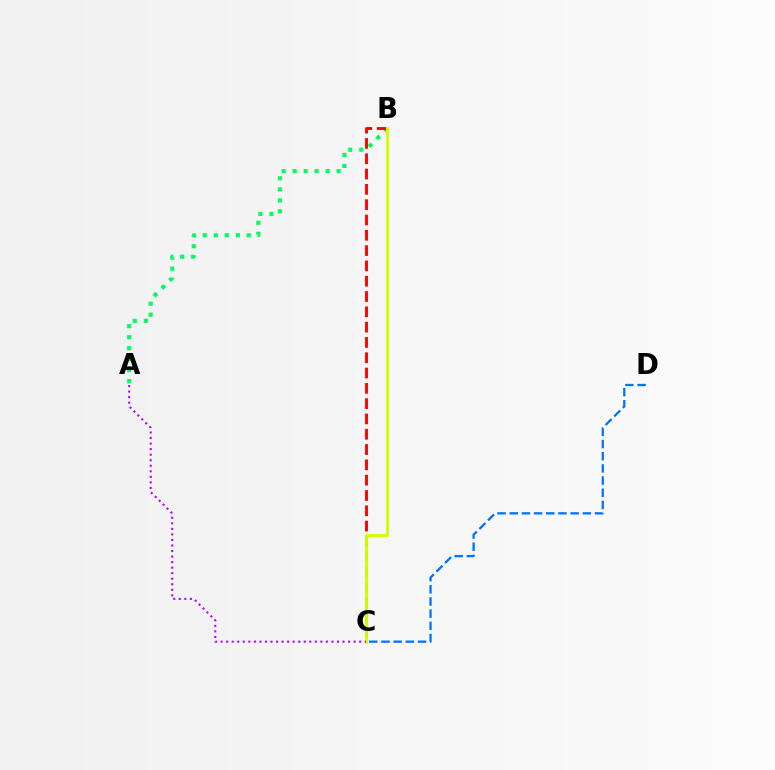{('A', 'B'): [{'color': '#00ff5c', 'line_style': 'dotted', 'thickness': 2.99}], ('B', 'C'): [{'color': '#ff0000', 'line_style': 'dashed', 'thickness': 2.08}, {'color': '#d1ff00', 'line_style': 'solid', 'thickness': 2.09}], ('C', 'D'): [{'color': '#0074ff', 'line_style': 'dashed', 'thickness': 1.65}], ('A', 'C'): [{'color': '#b900ff', 'line_style': 'dotted', 'thickness': 1.51}]}